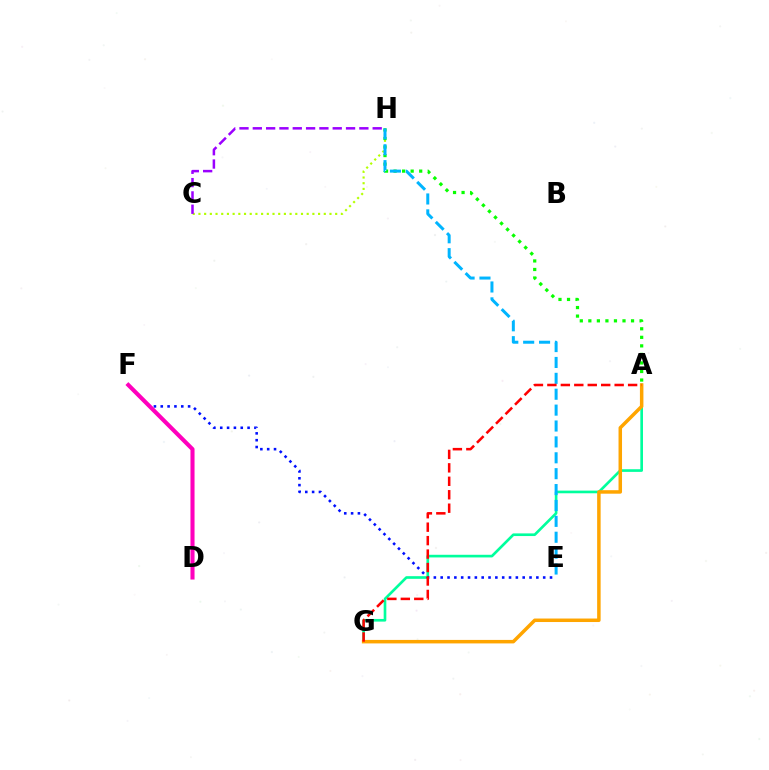{('A', 'G'): [{'color': '#00ff9d', 'line_style': 'solid', 'thickness': 1.91}, {'color': '#ffa500', 'line_style': 'solid', 'thickness': 2.52}, {'color': '#ff0000', 'line_style': 'dashed', 'thickness': 1.83}], ('C', 'H'): [{'color': '#b3ff00', 'line_style': 'dotted', 'thickness': 1.55}, {'color': '#9b00ff', 'line_style': 'dashed', 'thickness': 1.81}], ('A', 'H'): [{'color': '#08ff00', 'line_style': 'dotted', 'thickness': 2.32}], ('E', 'H'): [{'color': '#00b5ff', 'line_style': 'dashed', 'thickness': 2.16}], ('E', 'F'): [{'color': '#0010ff', 'line_style': 'dotted', 'thickness': 1.86}], ('D', 'F'): [{'color': '#ff00bd', 'line_style': 'solid', 'thickness': 2.94}]}